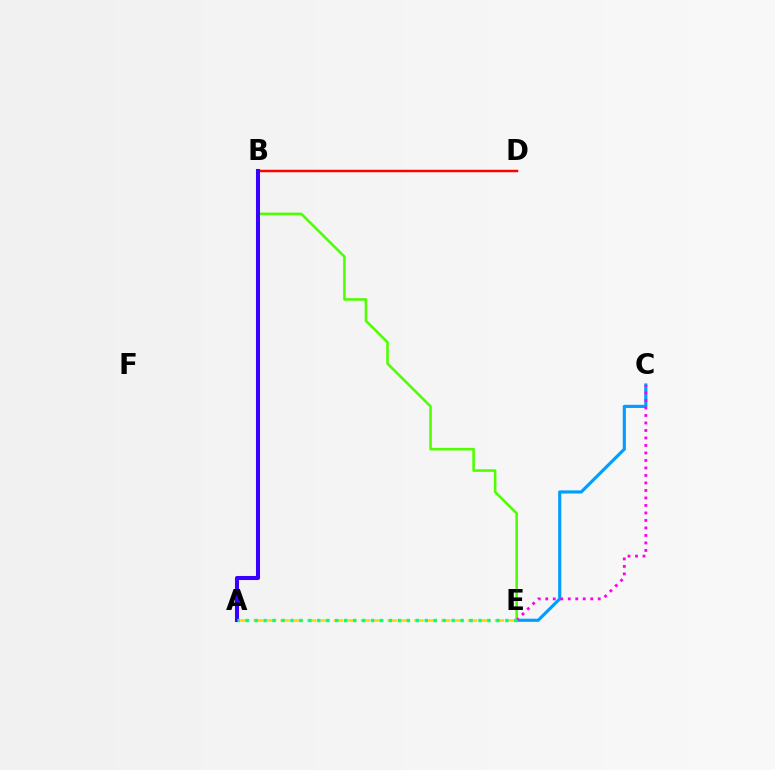{('C', 'E'): [{'color': '#009eff', 'line_style': 'solid', 'thickness': 2.27}, {'color': '#ff00ed', 'line_style': 'dotted', 'thickness': 2.04}], ('A', 'E'): [{'color': '#ffd500', 'line_style': 'dashed', 'thickness': 1.82}, {'color': '#00ff86', 'line_style': 'dotted', 'thickness': 2.43}], ('B', 'E'): [{'color': '#4fff00', 'line_style': 'solid', 'thickness': 1.86}], ('B', 'D'): [{'color': '#ff0000', 'line_style': 'solid', 'thickness': 1.79}], ('A', 'B'): [{'color': '#3700ff', 'line_style': 'solid', 'thickness': 2.91}]}